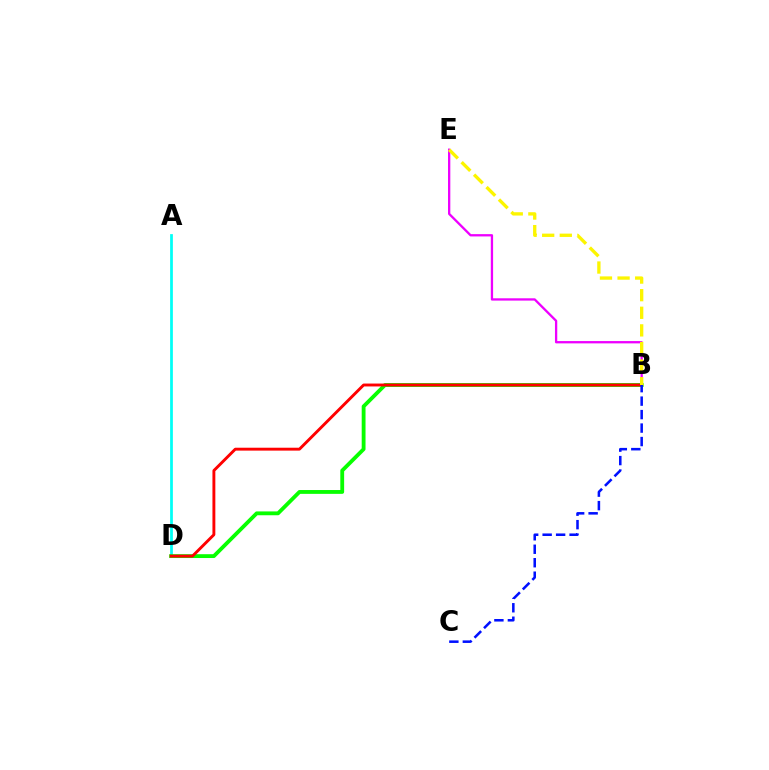{('A', 'D'): [{'color': '#00fff6', 'line_style': 'solid', 'thickness': 1.98}], ('B', 'D'): [{'color': '#08ff00', 'line_style': 'solid', 'thickness': 2.76}, {'color': '#ff0000', 'line_style': 'solid', 'thickness': 2.08}], ('B', 'E'): [{'color': '#ee00ff', 'line_style': 'solid', 'thickness': 1.66}, {'color': '#fcf500', 'line_style': 'dashed', 'thickness': 2.39}], ('B', 'C'): [{'color': '#0010ff', 'line_style': 'dashed', 'thickness': 1.83}]}